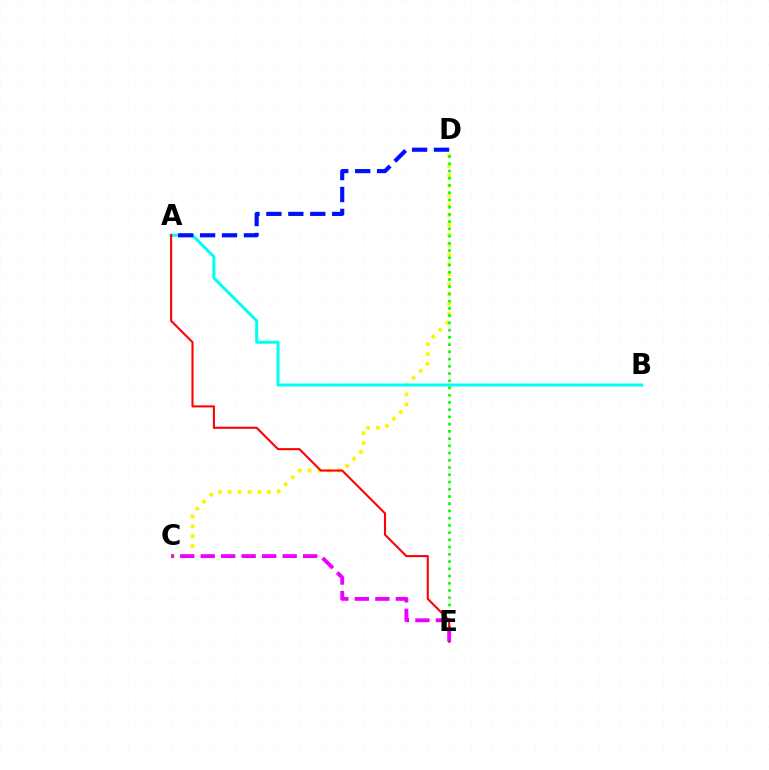{('C', 'D'): [{'color': '#fcf500', 'line_style': 'dotted', 'thickness': 2.68}], ('A', 'B'): [{'color': '#00fff6', 'line_style': 'solid', 'thickness': 2.16}], ('A', 'D'): [{'color': '#0010ff', 'line_style': 'dashed', 'thickness': 2.98}], ('D', 'E'): [{'color': '#08ff00', 'line_style': 'dotted', 'thickness': 1.97}], ('A', 'E'): [{'color': '#ff0000', 'line_style': 'solid', 'thickness': 1.5}], ('C', 'E'): [{'color': '#ee00ff', 'line_style': 'dashed', 'thickness': 2.78}]}